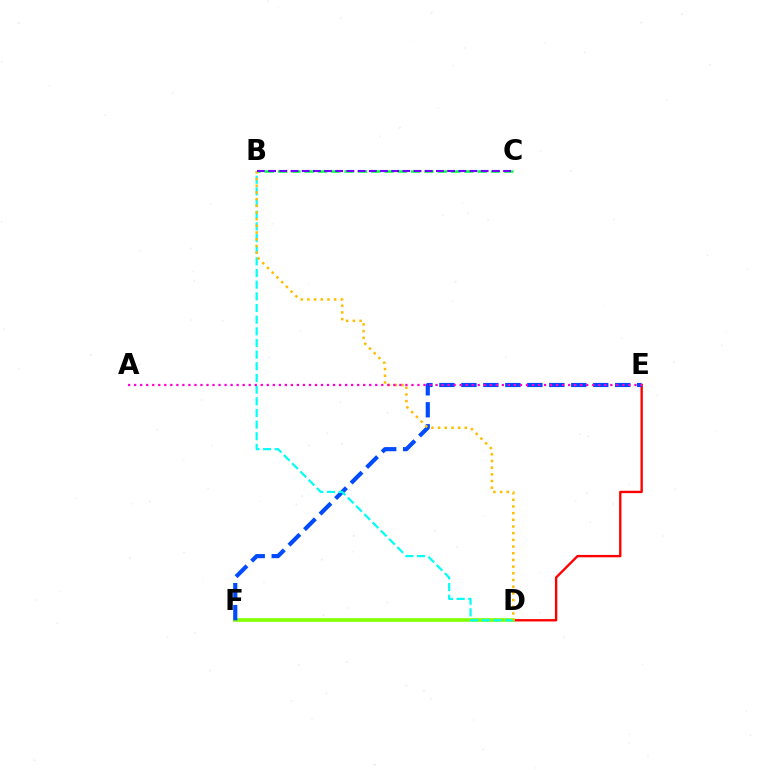{('D', 'E'): [{'color': '#ff0000', 'line_style': 'solid', 'thickness': 1.7}], ('D', 'F'): [{'color': '#84ff00', 'line_style': 'solid', 'thickness': 2.62}], ('E', 'F'): [{'color': '#004bff', 'line_style': 'dashed', 'thickness': 2.98}], ('B', 'D'): [{'color': '#00fff6', 'line_style': 'dashed', 'thickness': 1.58}, {'color': '#ffbd00', 'line_style': 'dotted', 'thickness': 1.82}], ('B', 'C'): [{'color': '#00ff39', 'line_style': 'dashed', 'thickness': 1.81}, {'color': '#7200ff', 'line_style': 'dashed', 'thickness': 1.52}], ('A', 'E'): [{'color': '#ff00cf', 'line_style': 'dotted', 'thickness': 1.64}]}